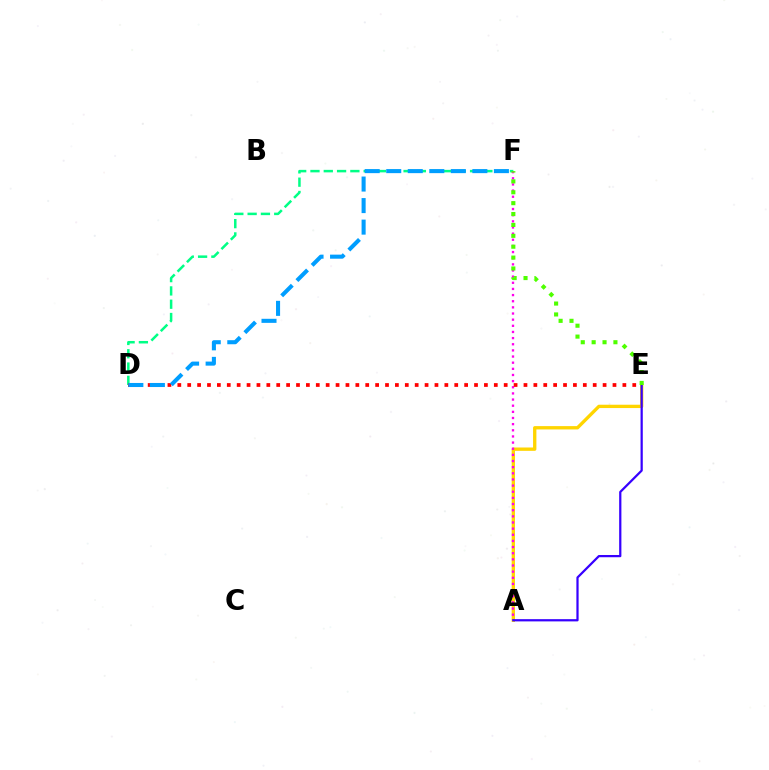{('D', 'F'): [{'color': '#00ff86', 'line_style': 'dashed', 'thickness': 1.81}, {'color': '#009eff', 'line_style': 'dashed', 'thickness': 2.93}], ('A', 'E'): [{'color': '#ffd500', 'line_style': 'solid', 'thickness': 2.4}, {'color': '#3700ff', 'line_style': 'solid', 'thickness': 1.61}], ('A', 'F'): [{'color': '#ff00ed', 'line_style': 'dotted', 'thickness': 1.67}], ('D', 'E'): [{'color': '#ff0000', 'line_style': 'dotted', 'thickness': 2.69}], ('E', 'F'): [{'color': '#4fff00', 'line_style': 'dotted', 'thickness': 2.96}]}